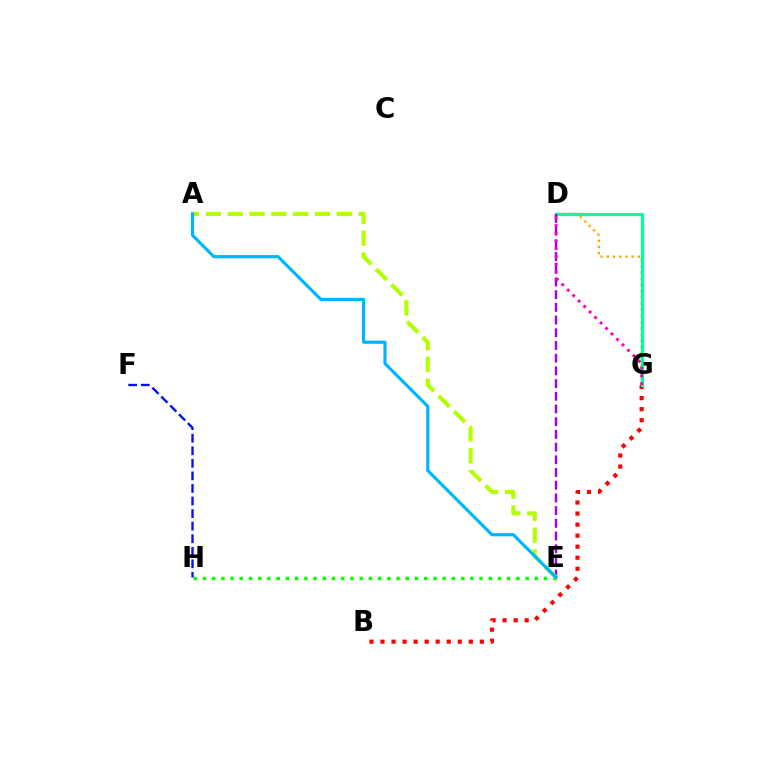{('E', 'H'): [{'color': '#08ff00', 'line_style': 'dotted', 'thickness': 2.5}], ('D', 'G'): [{'color': '#ffa500', 'line_style': 'dotted', 'thickness': 1.69}, {'color': '#00ff9d', 'line_style': 'solid', 'thickness': 2.34}, {'color': '#ff00bd', 'line_style': 'dotted', 'thickness': 2.1}], ('B', 'G'): [{'color': '#ff0000', 'line_style': 'dotted', 'thickness': 3.0}], ('F', 'H'): [{'color': '#0010ff', 'line_style': 'dashed', 'thickness': 1.71}], ('D', 'E'): [{'color': '#9b00ff', 'line_style': 'dashed', 'thickness': 1.73}], ('A', 'E'): [{'color': '#b3ff00', 'line_style': 'dashed', 'thickness': 2.96}, {'color': '#00b5ff', 'line_style': 'solid', 'thickness': 2.28}]}